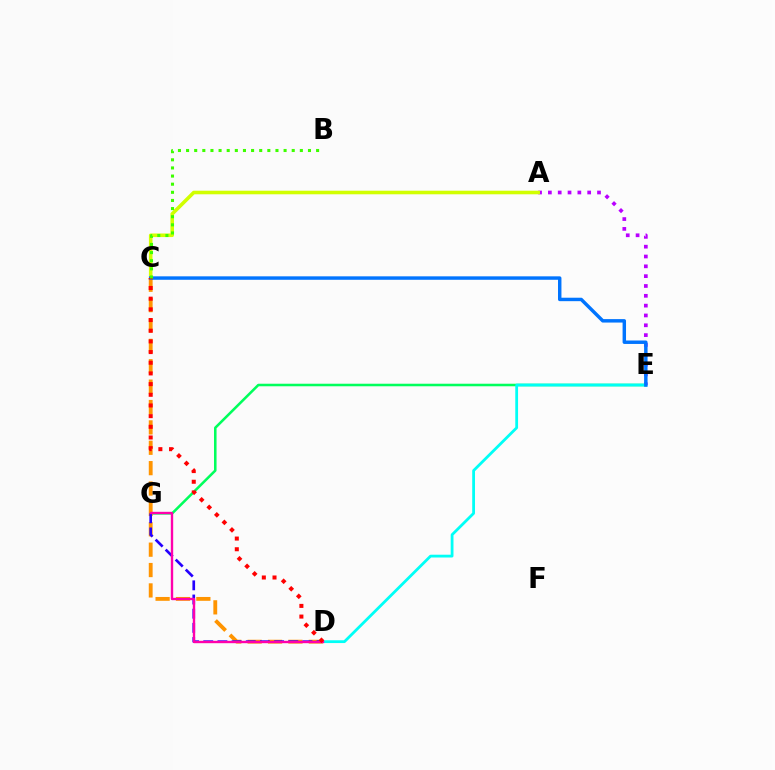{('E', 'G'): [{'color': '#00ff5c', 'line_style': 'solid', 'thickness': 1.84}], ('C', 'D'): [{'color': '#ff9400', 'line_style': 'dashed', 'thickness': 2.77}, {'color': '#ff0000', 'line_style': 'dotted', 'thickness': 2.9}], ('A', 'E'): [{'color': '#b900ff', 'line_style': 'dotted', 'thickness': 2.67}], ('D', 'G'): [{'color': '#2500ff', 'line_style': 'dashed', 'thickness': 1.92}, {'color': '#ff00ac', 'line_style': 'solid', 'thickness': 1.7}], ('D', 'E'): [{'color': '#00fff6', 'line_style': 'solid', 'thickness': 2.01}], ('A', 'C'): [{'color': '#d1ff00', 'line_style': 'solid', 'thickness': 2.57}], ('C', 'E'): [{'color': '#0074ff', 'line_style': 'solid', 'thickness': 2.48}], ('B', 'C'): [{'color': '#3dff00', 'line_style': 'dotted', 'thickness': 2.21}]}